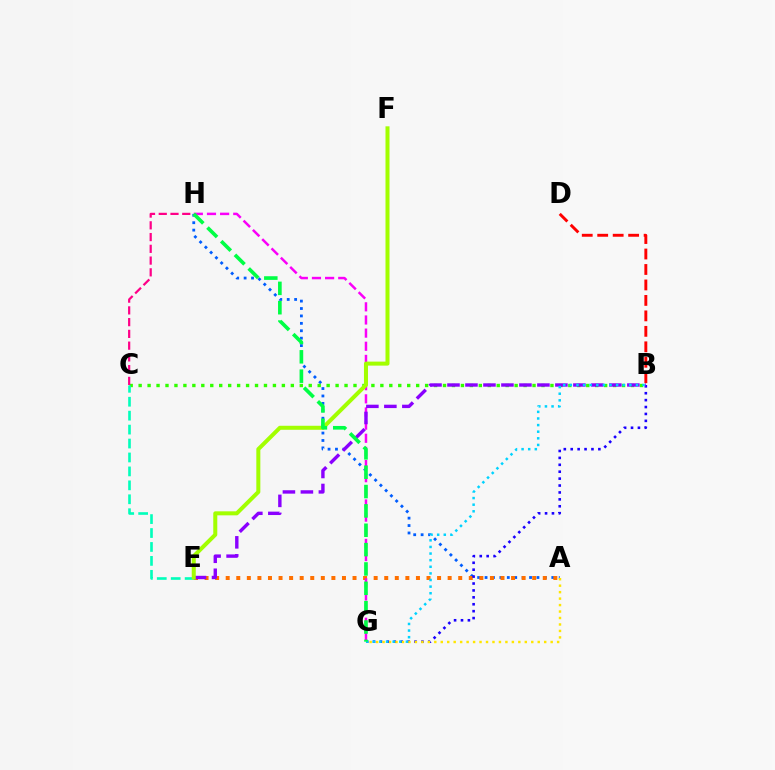{('A', 'H'): [{'color': '#005dff', 'line_style': 'dotted', 'thickness': 2.01}], ('B', 'C'): [{'color': '#31ff00', 'line_style': 'dotted', 'thickness': 2.43}], ('A', 'E'): [{'color': '#ff7000', 'line_style': 'dotted', 'thickness': 2.87}], ('G', 'H'): [{'color': '#fa00f9', 'line_style': 'dashed', 'thickness': 1.79}, {'color': '#00ff45', 'line_style': 'dashed', 'thickness': 2.63}], ('B', 'G'): [{'color': '#1900ff', 'line_style': 'dotted', 'thickness': 1.88}, {'color': '#00d3ff', 'line_style': 'dotted', 'thickness': 1.8}], ('C', 'E'): [{'color': '#00ffbb', 'line_style': 'dashed', 'thickness': 1.89}], ('A', 'G'): [{'color': '#ffe600', 'line_style': 'dotted', 'thickness': 1.76}], ('B', 'E'): [{'color': '#8a00ff', 'line_style': 'dashed', 'thickness': 2.44}], ('E', 'F'): [{'color': '#a2ff00', 'line_style': 'solid', 'thickness': 2.89}], ('B', 'D'): [{'color': '#ff0000', 'line_style': 'dashed', 'thickness': 2.1}], ('C', 'H'): [{'color': '#ff0088', 'line_style': 'dashed', 'thickness': 1.6}]}